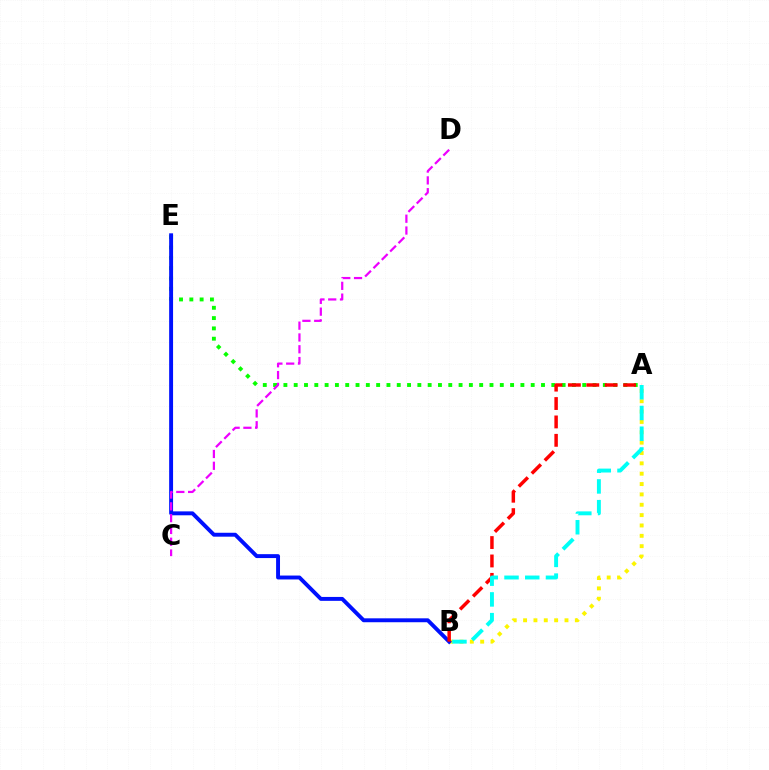{('A', 'E'): [{'color': '#08ff00', 'line_style': 'dotted', 'thickness': 2.8}], ('A', 'B'): [{'color': '#fcf500', 'line_style': 'dotted', 'thickness': 2.81}, {'color': '#ff0000', 'line_style': 'dashed', 'thickness': 2.5}, {'color': '#00fff6', 'line_style': 'dashed', 'thickness': 2.82}], ('B', 'E'): [{'color': '#0010ff', 'line_style': 'solid', 'thickness': 2.82}], ('C', 'D'): [{'color': '#ee00ff', 'line_style': 'dashed', 'thickness': 1.6}]}